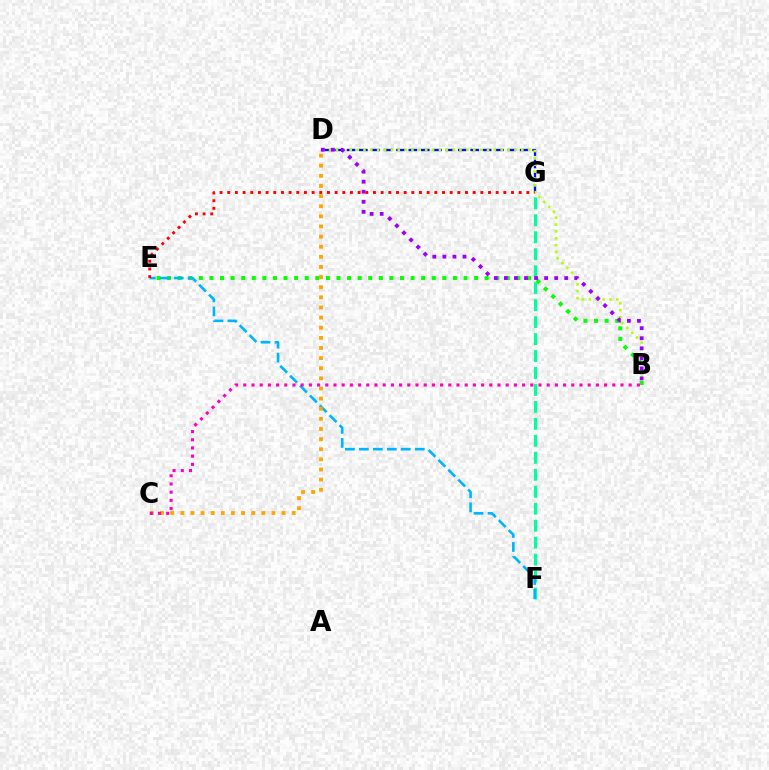{('D', 'G'): [{'color': '#0010ff', 'line_style': 'dashed', 'thickness': 1.68}], ('B', 'D'): [{'color': '#b3ff00', 'line_style': 'dotted', 'thickness': 1.86}, {'color': '#9b00ff', 'line_style': 'dotted', 'thickness': 2.73}], ('B', 'E'): [{'color': '#08ff00', 'line_style': 'dotted', 'thickness': 2.88}], ('F', 'G'): [{'color': '#00ff9d', 'line_style': 'dashed', 'thickness': 2.31}], ('E', 'F'): [{'color': '#00b5ff', 'line_style': 'dashed', 'thickness': 1.9}], ('C', 'D'): [{'color': '#ffa500', 'line_style': 'dotted', 'thickness': 2.75}], ('E', 'G'): [{'color': '#ff0000', 'line_style': 'dotted', 'thickness': 2.08}], ('B', 'C'): [{'color': '#ff00bd', 'line_style': 'dotted', 'thickness': 2.23}]}